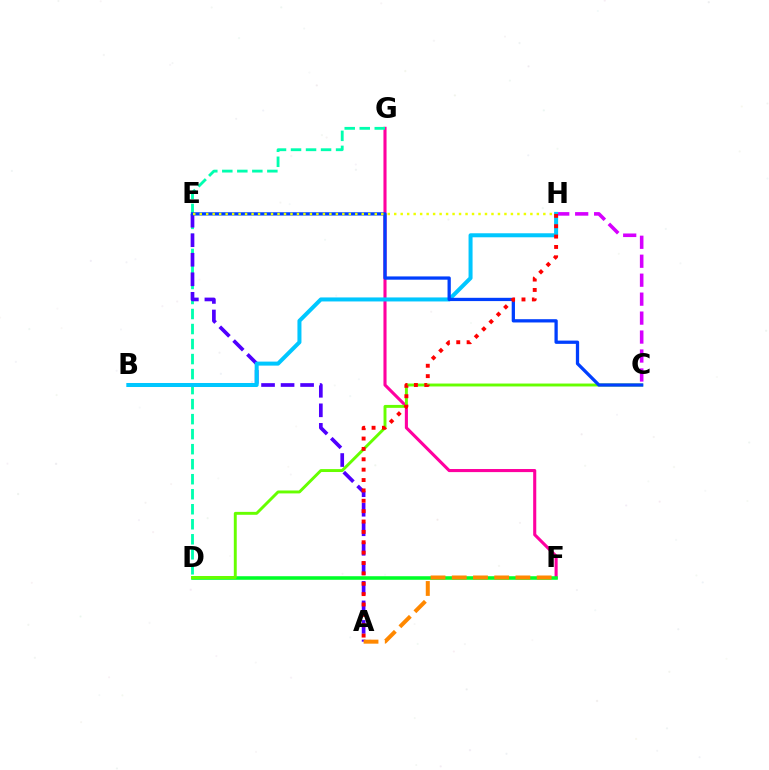{('F', 'G'): [{'color': '#ff00a0', 'line_style': 'solid', 'thickness': 2.22}], ('D', 'G'): [{'color': '#00ffaf', 'line_style': 'dashed', 'thickness': 2.04}], ('D', 'F'): [{'color': '#00ff27', 'line_style': 'solid', 'thickness': 2.57}], ('C', 'D'): [{'color': '#66ff00', 'line_style': 'solid', 'thickness': 2.1}], ('C', 'H'): [{'color': '#d600ff', 'line_style': 'dashed', 'thickness': 2.58}], ('A', 'E'): [{'color': '#4f00ff', 'line_style': 'dashed', 'thickness': 2.65}], ('B', 'H'): [{'color': '#00c7ff', 'line_style': 'solid', 'thickness': 2.89}], ('C', 'E'): [{'color': '#003fff', 'line_style': 'solid', 'thickness': 2.36}], ('A', 'H'): [{'color': '#ff0000', 'line_style': 'dotted', 'thickness': 2.82}], ('A', 'F'): [{'color': '#ff8800', 'line_style': 'dashed', 'thickness': 2.88}], ('E', 'H'): [{'color': '#eeff00', 'line_style': 'dotted', 'thickness': 1.76}]}